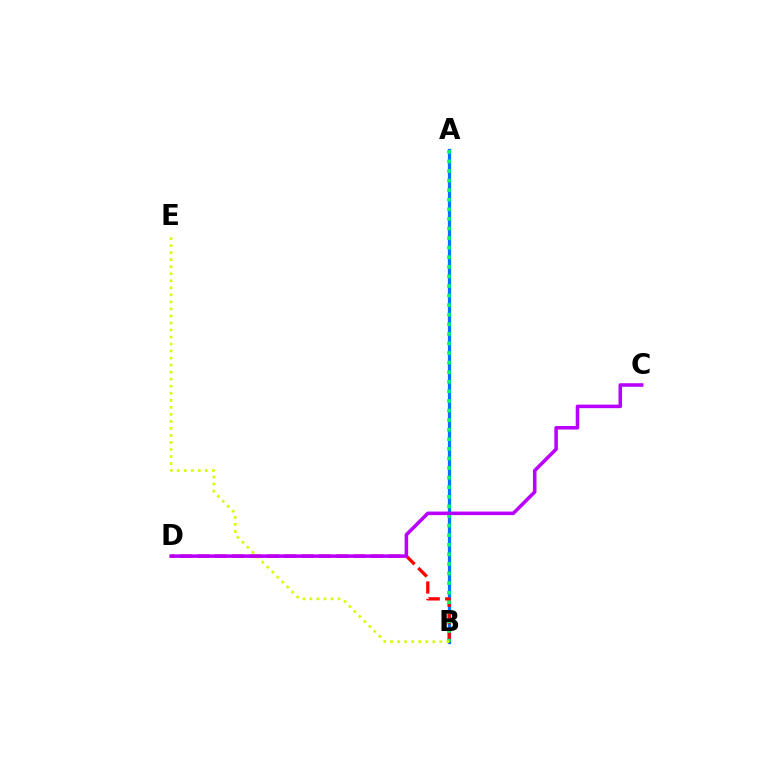{('A', 'B'): [{'color': '#0074ff', 'line_style': 'solid', 'thickness': 2.34}, {'color': '#00ff5c', 'line_style': 'dotted', 'thickness': 2.6}], ('B', 'D'): [{'color': '#ff0000', 'line_style': 'dashed', 'thickness': 2.36}], ('B', 'E'): [{'color': '#d1ff00', 'line_style': 'dotted', 'thickness': 1.91}], ('C', 'D'): [{'color': '#b900ff', 'line_style': 'solid', 'thickness': 2.55}]}